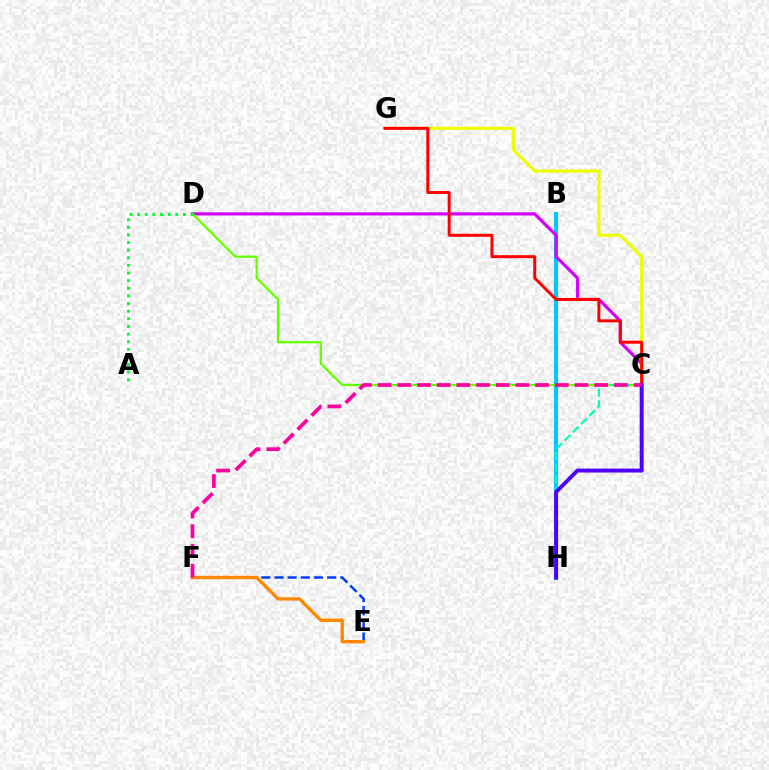{('B', 'H'): [{'color': '#00c7ff', 'line_style': 'solid', 'thickness': 2.96}], ('C', 'D'): [{'color': '#d600ff', 'line_style': 'solid', 'thickness': 2.27}, {'color': '#66ff00', 'line_style': 'solid', 'thickness': 1.65}], ('C', 'G'): [{'color': '#eeff00', 'line_style': 'solid', 'thickness': 2.26}, {'color': '#ff0000', 'line_style': 'solid', 'thickness': 2.13}], ('C', 'H'): [{'color': '#00ffaf', 'line_style': 'dashed', 'thickness': 1.57}, {'color': '#4f00ff', 'line_style': 'solid', 'thickness': 2.83}], ('E', 'F'): [{'color': '#003fff', 'line_style': 'dashed', 'thickness': 1.79}, {'color': '#ff8800', 'line_style': 'solid', 'thickness': 2.42}], ('A', 'D'): [{'color': '#00ff27', 'line_style': 'dotted', 'thickness': 2.07}], ('C', 'F'): [{'color': '#ff00a0', 'line_style': 'dashed', 'thickness': 2.67}]}